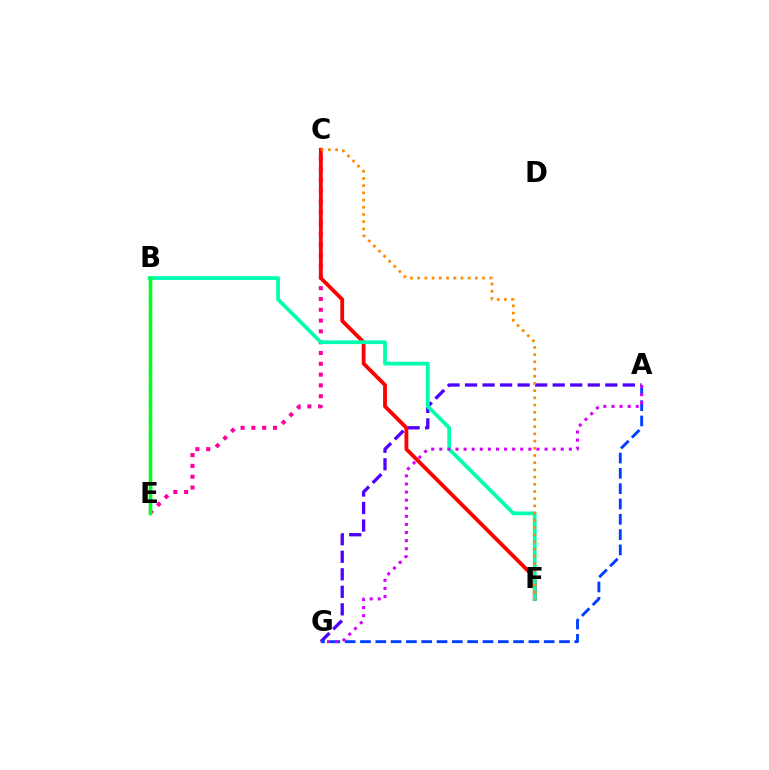{('A', 'G'): [{'color': '#4f00ff', 'line_style': 'dashed', 'thickness': 2.38}, {'color': '#003fff', 'line_style': 'dashed', 'thickness': 2.08}, {'color': '#d600ff', 'line_style': 'dotted', 'thickness': 2.2}], ('C', 'E'): [{'color': '#ff00a0', 'line_style': 'dotted', 'thickness': 2.94}], ('B', 'E'): [{'color': '#66ff00', 'line_style': 'solid', 'thickness': 2.42}, {'color': '#00c7ff', 'line_style': 'dashed', 'thickness': 2.32}, {'color': '#eeff00', 'line_style': 'dotted', 'thickness': 1.97}, {'color': '#00ff27', 'line_style': 'solid', 'thickness': 2.37}], ('C', 'F'): [{'color': '#ff0000', 'line_style': 'solid', 'thickness': 2.75}, {'color': '#ff8800', 'line_style': 'dotted', 'thickness': 1.96}], ('B', 'F'): [{'color': '#00ffaf', 'line_style': 'solid', 'thickness': 2.68}]}